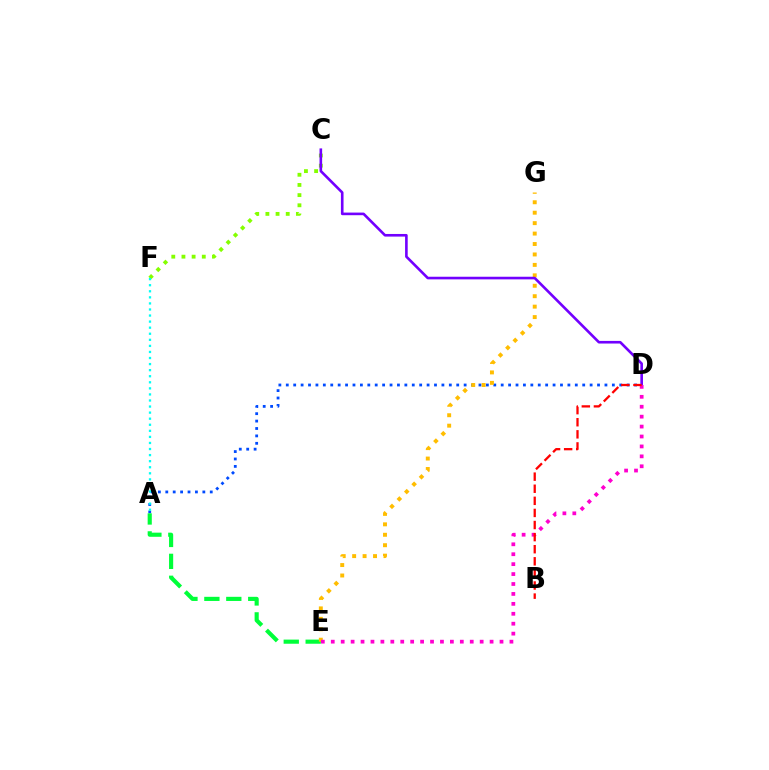{('A', 'D'): [{'color': '#004bff', 'line_style': 'dotted', 'thickness': 2.01}], ('A', 'E'): [{'color': '#00ff39', 'line_style': 'dashed', 'thickness': 2.98}], ('C', 'F'): [{'color': '#84ff00', 'line_style': 'dotted', 'thickness': 2.76}], ('E', 'G'): [{'color': '#ffbd00', 'line_style': 'dotted', 'thickness': 2.84}], ('A', 'F'): [{'color': '#00fff6', 'line_style': 'dotted', 'thickness': 1.65}], ('C', 'D'): [{'color': '#7200ff', 'line_style': 'solid', 'thickness': 1.89}], ('D', 'E'): [{'color': '#ff00cf', 'line_style': 'dotted', 'thickness': 2.7}], ('B', 'D'): [{'color': '#ff0000', 'line_style': 'dashed', 'thickness': 1.64}]}